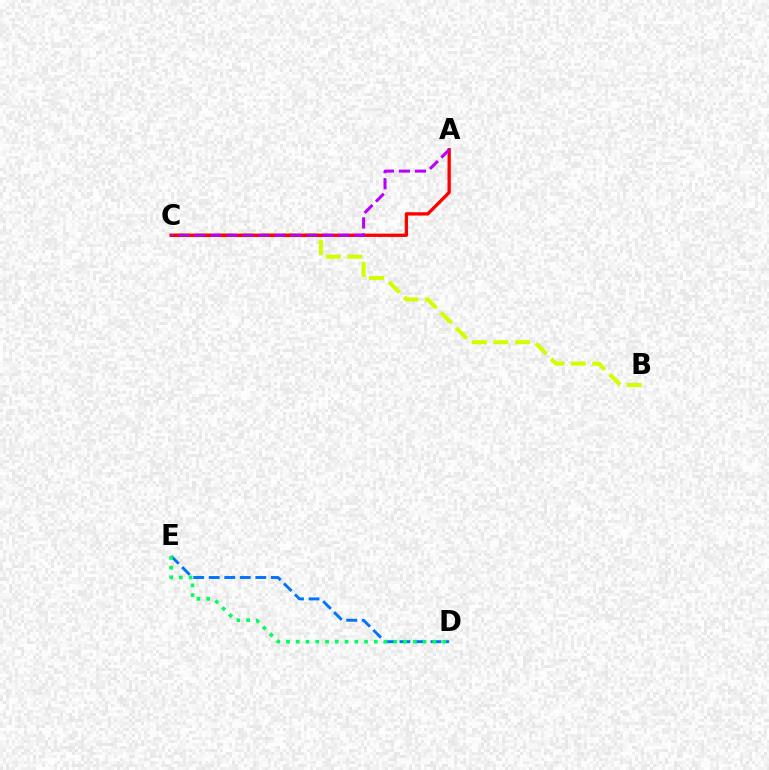{('D', 'E'): [{'color': '#0074ff', 'line_style': 'dashed', 'thickness': 2.11}, {'color': '#00ff5c', 'line_style': 'dotted', 'thickness': 2.65}], ('B', 'C'): [{'color': '#d1ff00', 'line_style': 'dashed', 'thickness': 2.93}], ('A', 'C'): [{'color': '#ff0000', 'line_style': 'solid', 'thickness': 2.39}, {'color': '#b900ff', 'line_style': 'dashed', 'thickness': 2.18}]}